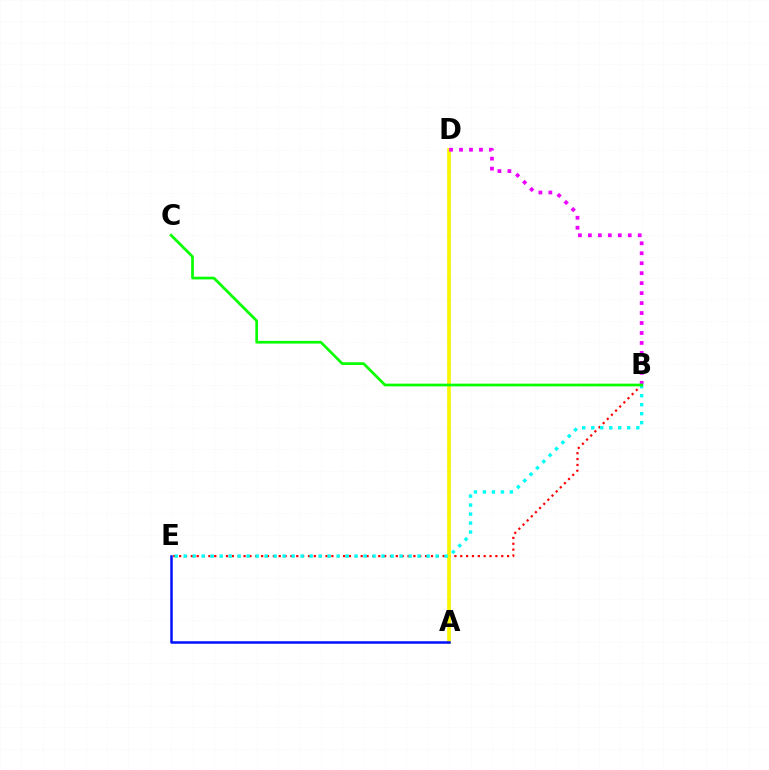{('B', 'E'): [{'color': '#ff0000', 'line_style': 'dotted', 'thickness': 1.59}, {'color': '#00fff6', 'line_style': 'dotted', 'thickness': 2.44}], ('A', 'D'): [{'color': '#fcf500', 'line_style': 'solid', 'thickness': 2.66}], ('B', 'D'): [{'color': '#ee00ff', 'line_style': 'dotted', 'thickness': 2.71}], ('A', 'E'): [{'color': '#0010ff', 'line_style': 'solid', 'thickness': 1.8}], ('B', 'C'): [{'color': '#08ff00', 'line_style': 'solid', 'thickness': 1.94}]}